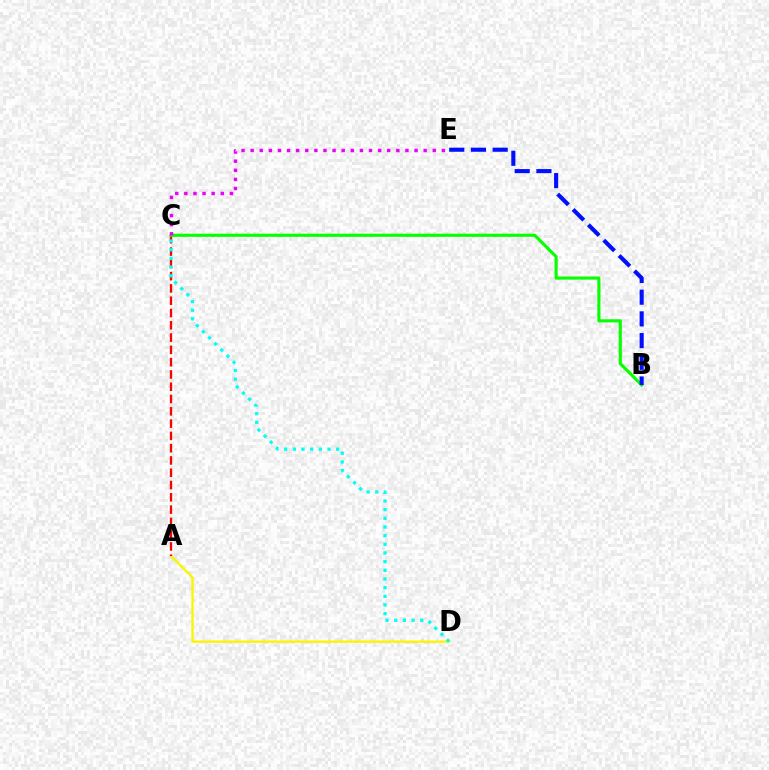{('A', 'D'): [{'color': '#fcf500', 'line_style': 'solid', 'thickness': 1.69}], ('A', 'C'): [{'color': '#ff0000', 'line_style': 'dashed', 'thickness': 1.67}], ('B', 'C'): [{'color': '#08ff00', 'line_style': 'solid', 'thickness': 2.25}], ('C', 'D'): [{'color': '#00fff6', 'line_style': 'dotted', 'thickness': 2.35}], ('C', 'E'): [{'color': '#ee00ff', 'line_style': 'dotted', 'thickness': 2.47}], ('B', 'E'): [{'color': '#0010ff', 'line_style': 'dashed', 'thickness': 2.95}]}